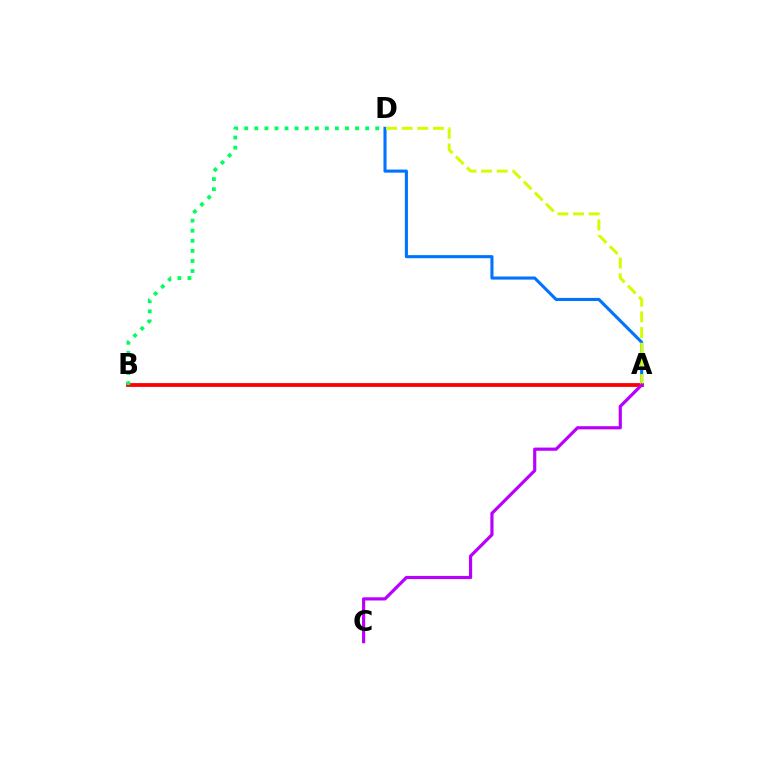{('A', 'D'): [{'color': '#0074ff', 'line_style': 'solid', 'thickness': 2.22}, {'color': '#d1ff00', 'line_style': 'dashed', 'thickness': 2.13}], ('A', 'B'): [{'color': '#ff0000', 'line_style': 'solid', 'thickness': 2.74}], ('A', 'C'): [{'color': '#b900ff', 'line_style': 'solid', 'thickness': 2.29}], ('B', 'D'): [{'color': '#00ff5c', 'line_style': 'dotted', 'thickness': 2.74}]}